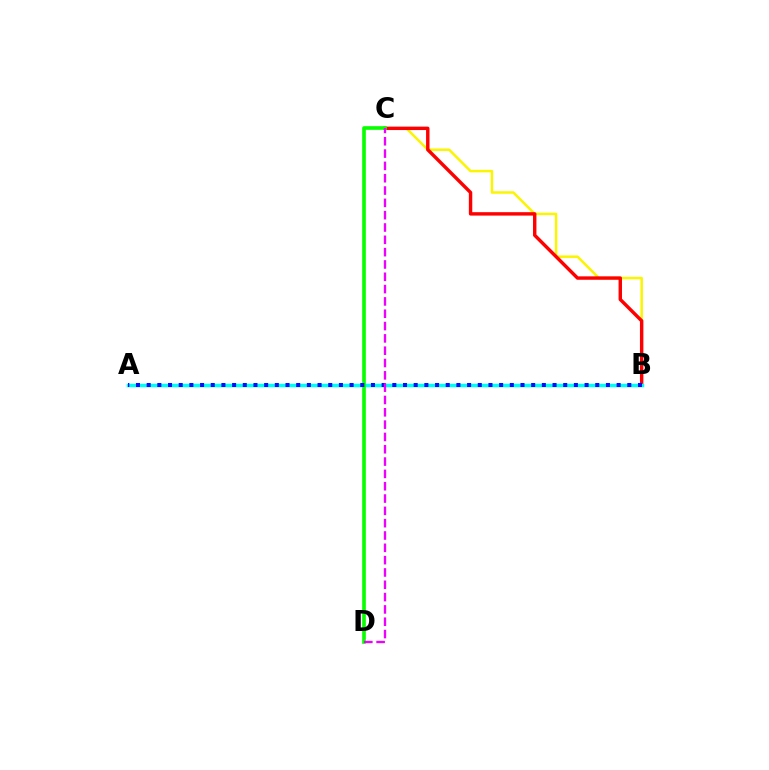{('B', 'C'): [{'color': '#fcf500', 'line_style': 'solid', 'thickness': 1.8}, {'color': '#ff0000', 'line_style': 'solid', 'thickness': 2.46}], ('A', 'B'): [{'color': '#00fff6', 'line_style': 'solid', 'thickness': 2.52}, {'color': '#0010ff', 'line_style': 'dotted', 'thickness': 2.9}], ('C', 'D'): [{'color': '#08ff00', 'line_style': 'solid', 'thickness': 2.63}, {'color': '#ee00ff', 'line_style': 'dashed', 'thickness': 1.67}]}